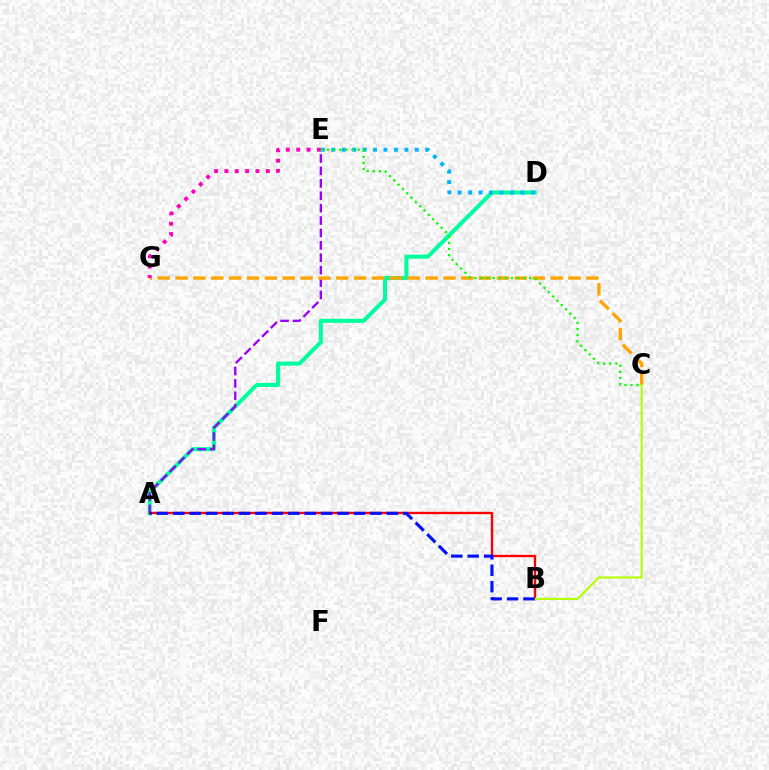{('A', 'D'): [{'color': '#00ff9d', 'line_style': 'solid', 'thickness': 2.92}], ('A', 'E'): [{'color': '#9b00ff', 'line_style': 'dashed', 'thickness': 1.68}], ('C', 'G'): [{'color': '#ffa500', 'line_style': 'dashed', 'thickness': 2.43}], ('D', 'E'): [{'color': '#00b5ff', 'line_style': 'dotted', 'thickness': 2.84}], ('E', 'G'): [{'color': '#ff00bd', 'line_style': 'dotted', 'thickness': 2.81}], ('A', 'B'): [{'color': '#ff0000', 'line_style': 'solid', 'thickness': 1.71}, {'color': '#0010ff', 'line_style': 'dashed', 'thickness': 2.23}], ('C', 'E'): [{'color': '#08ff00', 'line_style': 'dotted', 'thickness': 1.66}], ('B', 'C'): [{'color': '#b3ff00', 'line_style': 'solid', 'thickness': 1.52}]}